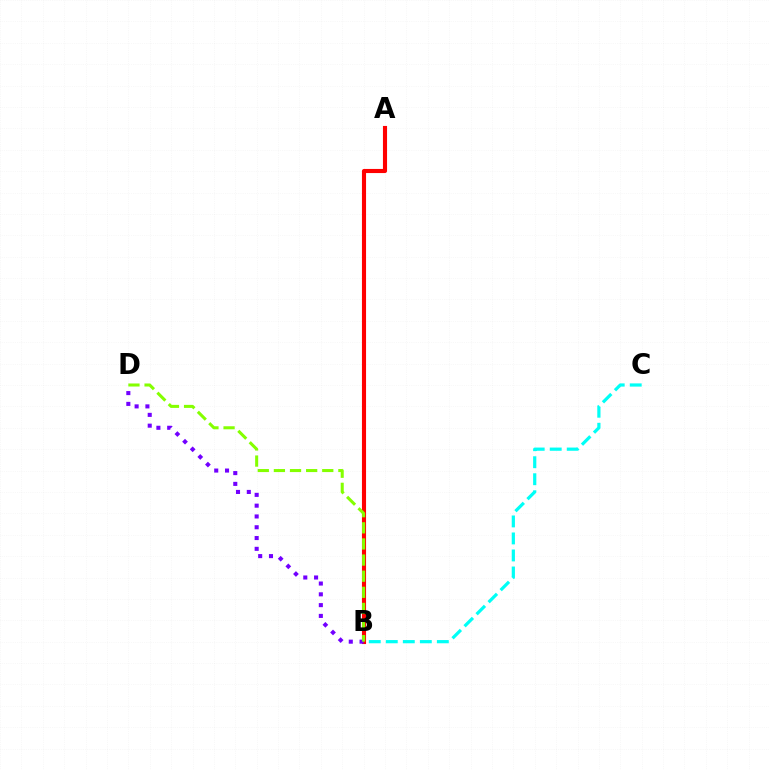{('A', 'B'): [{'color': '#ff0000', 'line_style': 'solid', 'thickness': 2.96}], ('B', 'D'): [{'color': '#7200ff', 'line_style': 'dotted', 'thickness': 2.93}, {'color': '#84ff00', 'line_style': 'dashed', 'thickness': 2.19}], ('B', 'C'): [{'color': '#00fff6', 'line_style': 'dashed', 'thickness': 2.31}]}